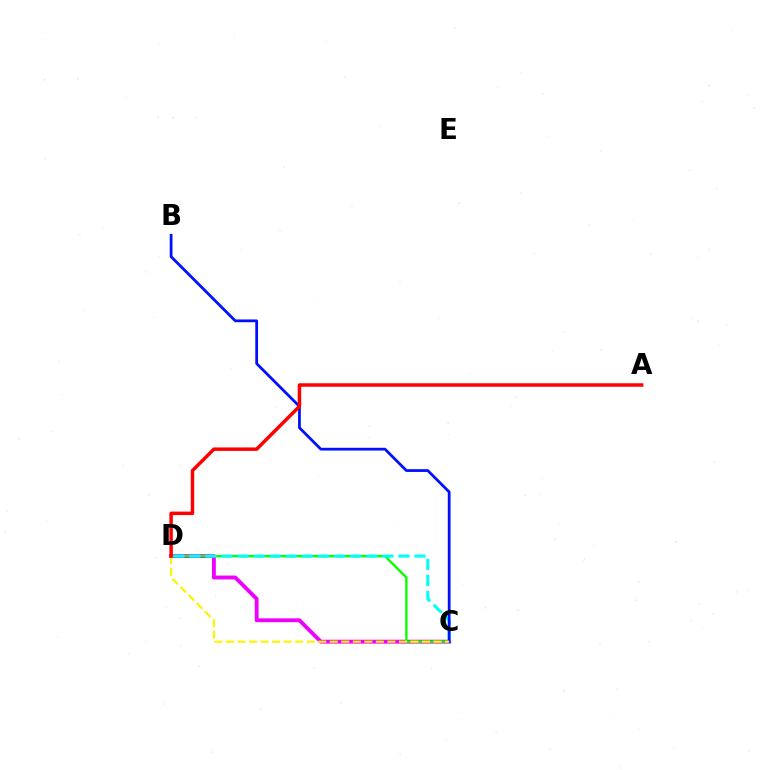{('C', 'D'): [{'color': '#ee00ff', 'line_style': 'solid', 'thickness': 2.78}, {'color': '#08ff00', 'line_style': 'solid', 'thickness': 1.7}, {'color': '#00fff6', 'line_style': 'dashed', 'thickness': 2.19}, {'color': '#fcf500', 'line_style': 'dashed', 'thickness': 1.57}], ('B', 'C'): [{'color': '#0010ff', 'line_style': 'solid', 'thickness': 1.99}], ('A', 'D'): [{'color': '#ff0000', 'line_style': 'solid', 'thickness': 2.5}]}